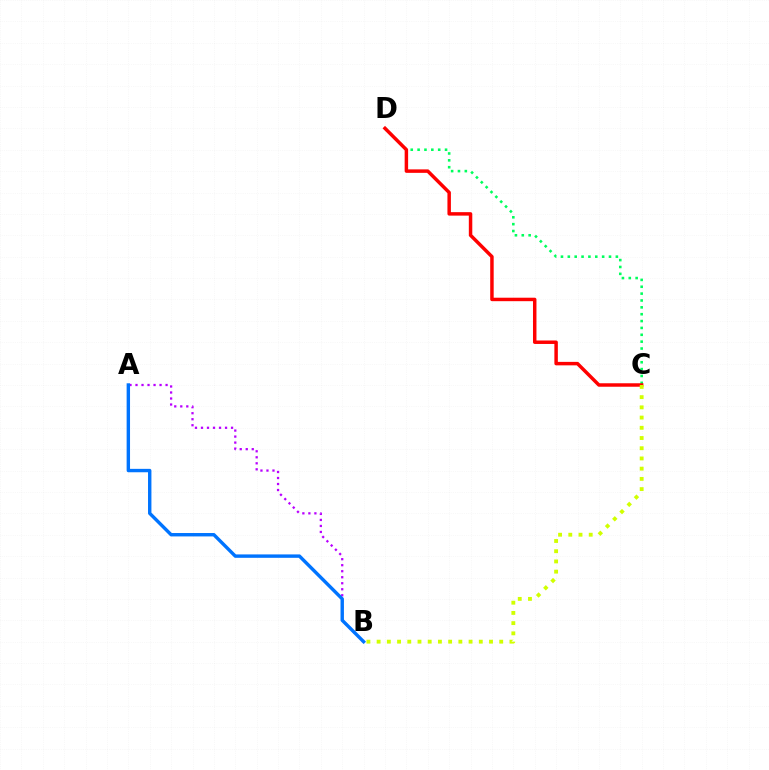{('C', 'D'): [{'color': '#00ff5c', 'line_style': 'dotted', 'thickness': 1.86}, {'color': '#ff0000', 'line_style': 'solid', 'thickness': 2.5}], ('B', 'C'): [{'color': '#d1ff00', 'line_style': 'dotted', 'thickness': 2.78}], ('A', 'B'): [{'color': '#b900ff', 'line_style': 'dotted', 'thickness': 1.63}, {'color': '#0074ff', 'line_style': 'solid', 'thickness': 2.45}]}